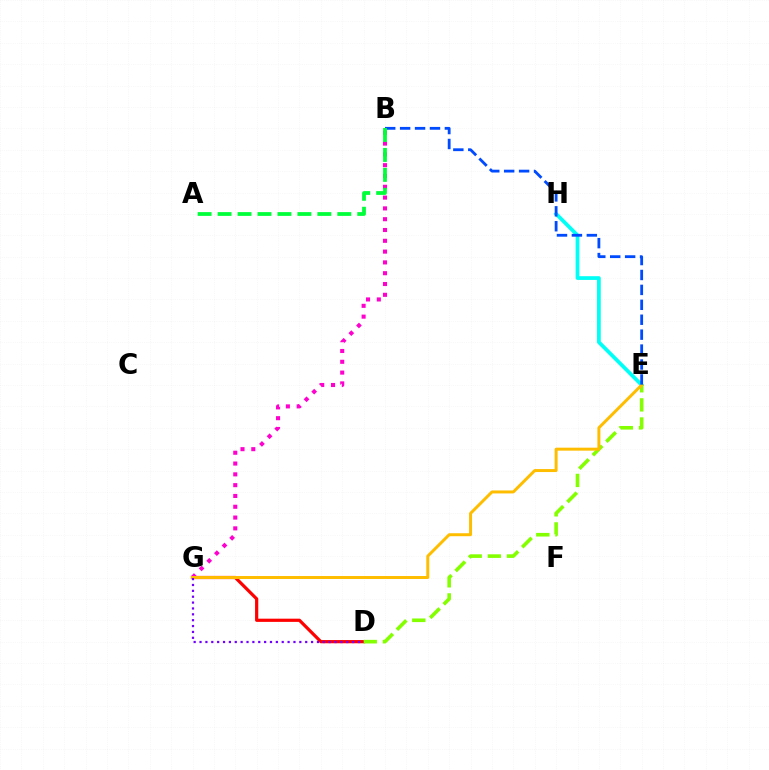{('E', 'H'): [{'color': '#00fff6', 'line_style': 'solid', 'thickness': 2.69}], ('D', 'G'): [{'color': '#ff0000', 'line_style': 'solid', 'thickness': 2.31}, {'color': '#7200ff', 'line_style': 'dotted', 'thickness': 1.59}], ('B', 'G'): [{'color': '#ff00cf', 'line_style': 'dotted', 'thickness': 2.94}], ('D', 'E'): [{'color': '#84ff00', 'line_style': 'dashed', 'thickness': 2.6}], ('E', 'G'): [{'color': '#ffbd00', 'line_style': 'solid', 'thickness': 2.14}], ('B', 'E'): [{'color': '#004bff', 'line_style': 'dashed', 'thickness': 2.03}], ('A', 'B'): [{'color': '#00ff39', 'line_style': 'dashed', 'thickness': 2.71}]}